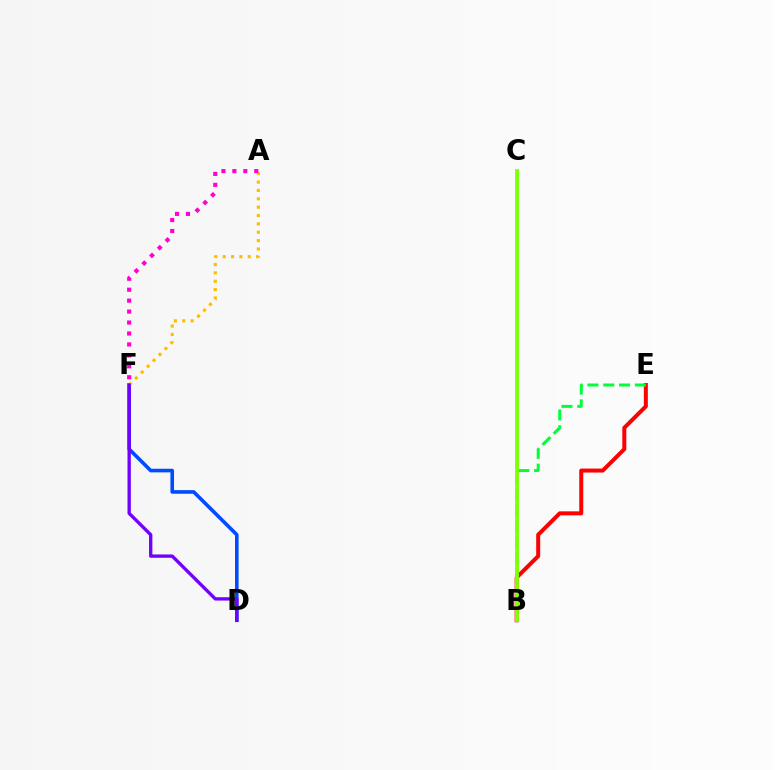{('B', 'C'): [{'color': '#00fff6', 'line_style': 'solid', 'thickness': 2.25}, {'color': '#84ff00', 'line_style': 'solid', 'thickness': 2.74}], ('D', 'F'): [{'color': '#004bff', 'line_style': 'solid', 'thickness': 2.6}, {'color': '#7200ff', 'line_style': 'solid', 'thickness': 2.4}], ('A', 'F'): [{'color': '#ffbd00', 'line_style': 'dotted', 'thickness': 2.27}, {'color': '#ff00cf', 'line_style': 'dotted', 'thickness': 2.97}], ('B', 'E'): [{'color': '#ff0000', 'line_style': 'solid', 'thickness': 2.88}, {'color': '#00ff39', 'line_style': 'dashed', 'thickness': 2.15}]}